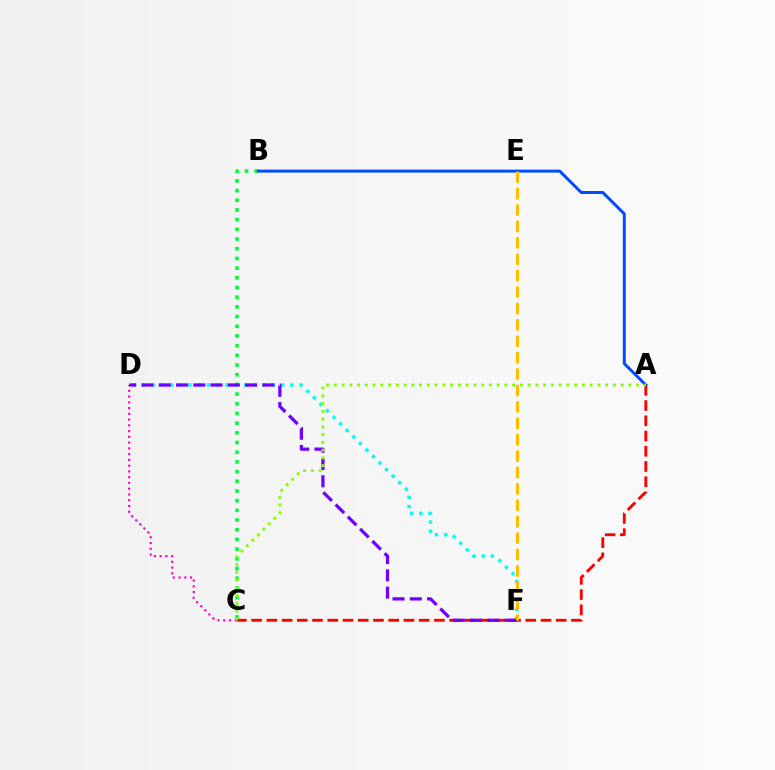{('D', 'F'): [{'color': '#00fff6', 'line_style': 'dotted', 'thickness': 2.52}, {'color': '#7200ff', 'line_style': 'dashed', 'thickness': 2.35}], ('B', 'C'): [{'color': '#00ff39', 'line_style': 'dotted', 'thickness': 2.63}], ('A', 'B'): [{'color': '#004bff', 'line_style': 'solid', 'thickness': 2.14}], ('C', 'D'): [{'color': '#ff00cf', 'line_style': 'dotted', 'thickness': 1.56}], ('A', 'C'): [{'color': '#ff0000', 'line_style': 'dashed', 'thickness': 2.07}, {'color': '#84ff00', 'line_style': 'dotted', 'thickness': 2.11}], ('E', 'F'): [{'color': '#ffbd00', 'line_style': 'dashed', 'thickness': 2.23}]}